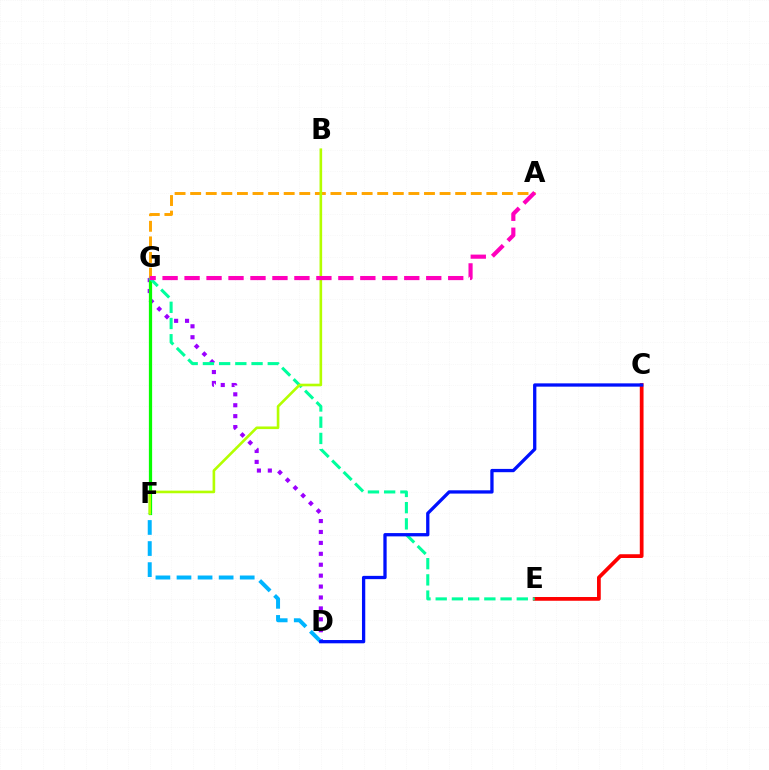{('D', 'G'): [{'color': '#9b00ff', 'line_style': 'dotted', 'thickness': 2.97}], ('F', 'G'): [{'color': '#08ff00', 'line_style': 'solid', 'thickness': 2.34}], ('A', 'G'): [{'color': '#ffa500', 'line_style': 'dashed', 'thickness': 2.12}, {'color': '#ff00bd', 'line_style': 'dashed', 'thickness': 2.98}], ('C', 'E'): [{'color': '#ff0000', 'line_style': 'solid', 'thickness': 2.7}], ('D', 'F'): [{'color': '#00b5ff', 'line_style': 'dashed', 'thickness': 2.86}], ('E', 'G'): [{'color': '#00ff9d', 'line_style': 'dashed', 'thickness': 2.2}], ('C', 'D'): [{'color': '#0010ff', 'line_style': 'solid', 'thickness': 2.37}], ('B', 'F'): [{'color': '#b3ff00', 'line_style': 'solid', 'thickness': 1.89}]}